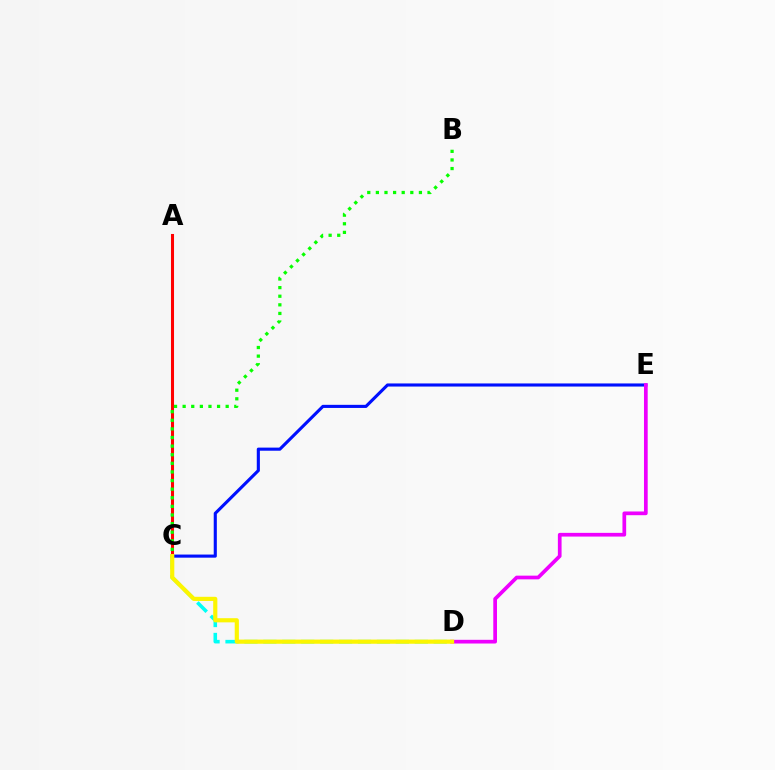{('C', 'D'): [{'color': '#00fff6', 'line_style': 'dashed', 'thickness': 2.57}, {'color': '#fcf500', 'line_style': 'solid', 'thickness': 3.0}], ('A', 'C'): [{'color': '#ff0000', 'line_style': 'solid', 'thickness': 2.2}], ('C', 'E'): [{'color': '#0010ff', 'line_style': 'solid', 'thickness': 2.24}], ('B', 'C'): [{'color': '#08ff00', 'line_style': 'dotted', 'thickness': 2.34}], ('D', 'E'): [{'color': '#ee00ff', 'line_style': 'solid', 'thickness': 2.67}]}